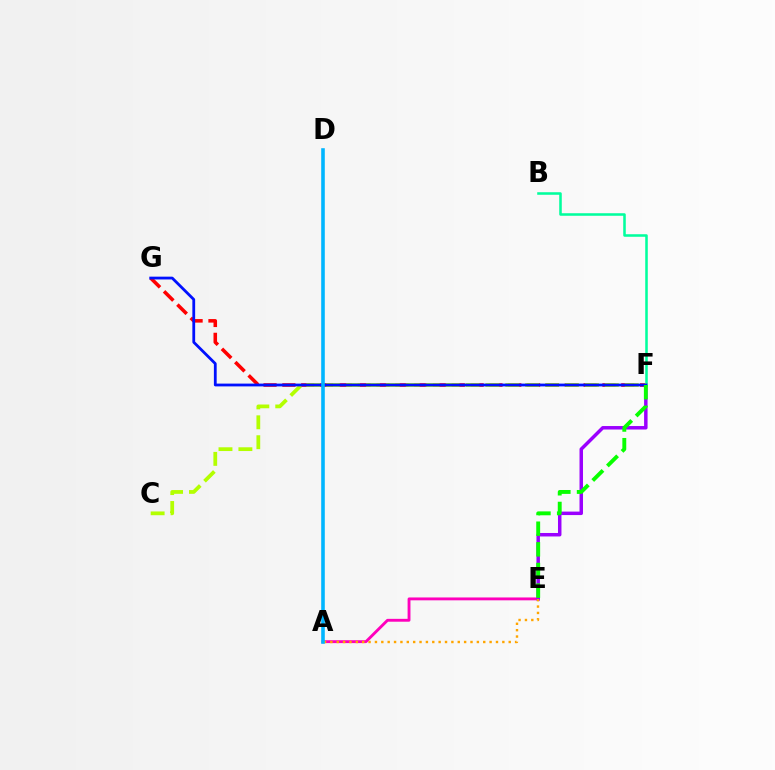{('A', 'E'): [{'color': '#ff00bd', 'line_style': 'solid', 'thickness': 2.06}, {'color': '#ffa500', 'line_style': 'dotted', 'thickness': 1.73}], ('E', 'F'): [{'color': '#9b00ff', 'line_style': 'solid', 'thickness': 2.5}, {'color': '#08ff00', 'line_style': 'dashed', 'thickness': 2.8}], ('F', 'G'): [{'color': '#ff0000', 'line_style': 'dashed', 'thickness': 2.56}, {'color': '#0010ff', 'line_style': 'solid', 'thickness': 2.01}], ('B', 'F'): [{'color': '#00ff9d', 'line_style': 'solid', 'thickness': 1.83}], ('C', 'F'): [{'color': '#b3ff00', 'line_style': 'dashed', 'thickness': 2.7}], ('A', 'D'): [{'color': '#00b5ff', 'line_style': 'solid', 'thickness': 2.59}]}